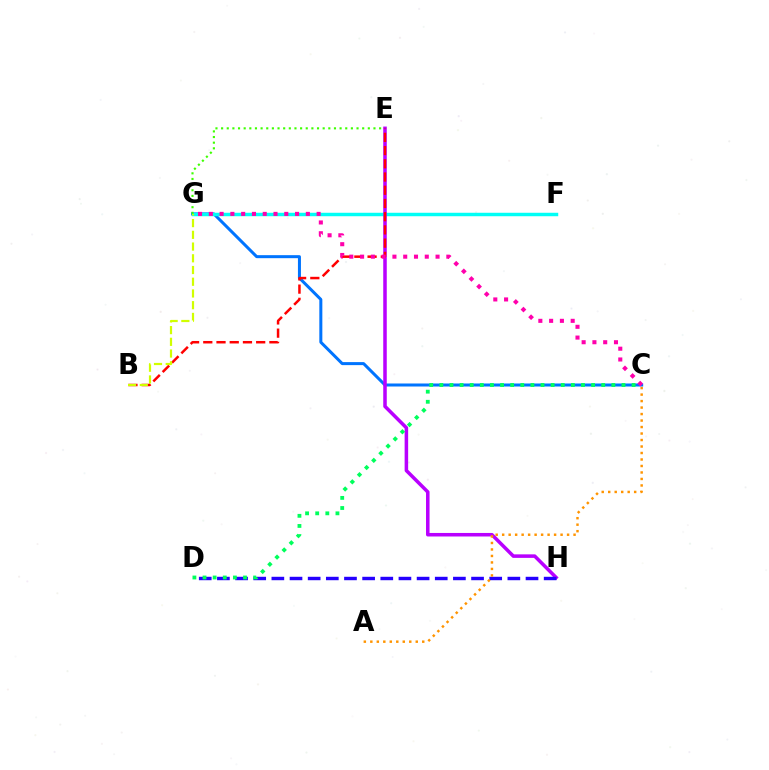{('C', 'G'): [{'color': '#0074ff', 'line_style': 'solid', 'thickness': 2.17}, {'color': '#ff00ac', 'line_style': 'dotted', 'thickness': 2.93}], ('F', 'G'): [{'color': '#00fff6', 'line_style': 'solid', 'thickness': 2.49}], ('E', 'G'): [{'color': '#3dff00', 'line_style': 'dotted', 'thickness': 1.53}], ('E', 'H'): [{'color': '#b900ff', 'line_style': 'solid', 'thickness': 2.54}], ('B', 'E'): [{'color': '#ff0000', 'line_style': 'dashed', 'thickness': 1.8}], ('D', 'H'): [{'color': '#2500ff', 'line_style': 'dashed', 'thickness': 2.47}], ('A', 'C'): [{'color': '#ff9400', 'line_style': 'dotted', 'thickness': 1.76}], ('B', 'G'): [{'color': '#d1ff00', 'line_style': 'dashed', 'thickness': 1.59}], ('C', 'D'): [{'color': '#00ff5c', 'line_style': 'dotted', 'thickness': 2.75}]}